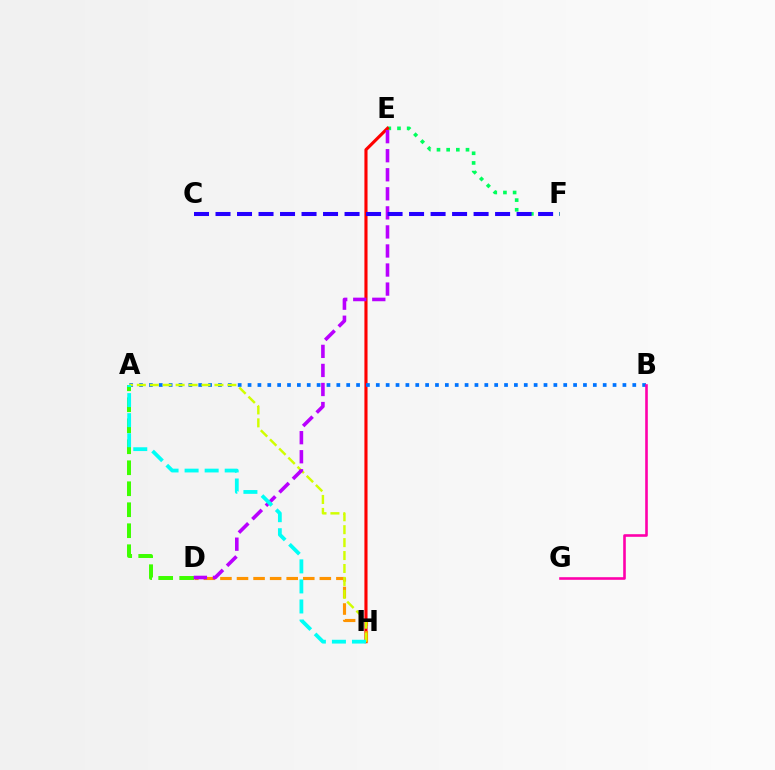{('E', 'F'): [{'color': '#00ff5c', 'line_style': 'dotted', 'thickness': 2.63}], ('A', 'D'): [{'color': '#3dff00', 'line_style': 'dashed', 'thickness': 2.85}], ('E', 'H'): [{'color': '#ff0000', 'line_style': 'solid', 'thickness': 2.25}], ('D', 'H'): [{'color': '#ff9400', 'line_style': 'dashed', 'thickness': 2.25}], ('A', 'B'): [{'color': '#0074ff', 'line_style': 'dotted', 'thickness': 2.68}], ('A', 'H'): [{'color': '#d1ff00', 'line_style': 'dashed', 'thickness': 1.76}, {'color': '#00fff6', 'line_style': 'dashed', 'thickness': 2.72}], ('D', 'E'): [{'color': '#b900ff', 'line_style': 'dashed', 'thickness': 2.59}], ('B', 'G'): [{'color': '#ff00ac', 'line_style': 'solid', 'thickness': 1.88}], ('C', 'F'): [{'color': '#2500ff', 'line_style': 'dashed', 'thickness': 2.92}]}